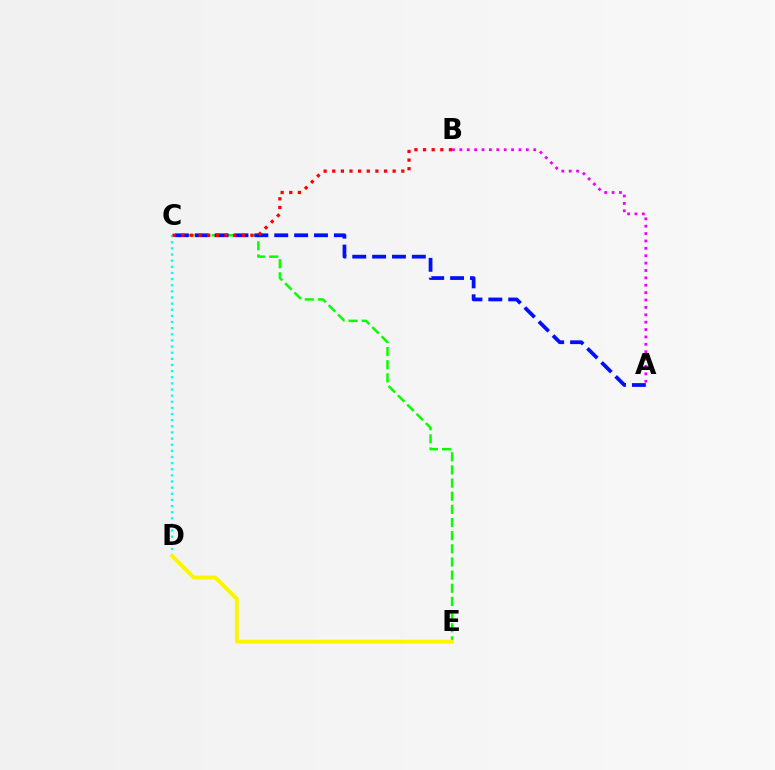{('C', 'E'): [{'color': '#08ff00', 'line_style': 'dashed', 'thickness': 1.79}], ('A', 'C'): [{'color': '#0010ff', 'line_style': 'dashed', 'thickness': 2.7}], ('C', 'D'): [{'color': '#00fff6', 'line_style': 'dotted', 'thickness': 1.67}], ('D', 'E'): [{'color': '#fcf500', 'line_style': 'solid', 'thickness': 2.75}], ('B', 'C'): [{'color': '#ff0000', 'line_style': 'dotted', 'thickness': 2.35}], ('A', 'B'): [{'color': '#ee00ff', 'line_style': 'dotted', 'thickness': 2.01}]}